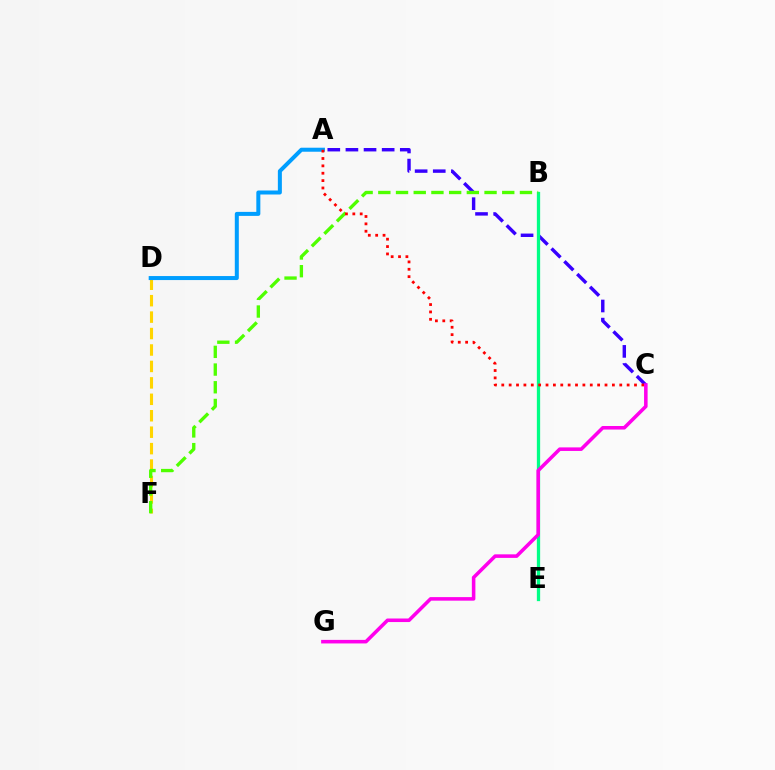{('A', 'C'): [{'color': '#3700ff', 'line_style': 'dashed', 'thickness': 2.46}, {'color': '#ff0000', 'line_style': 'dotted', 'thickness': 2.0}], ('B', 'E'): [{'color': '#00ff86', 'line_style': 'solid', 'thickness': 2.36}], ('D', 'F'): [{'color': '#ffd500', 'line_style': 'dashed', 'thickness': 2.23}], ('B', 'F'): [{'color': '#4fff00', 'line_style': 'dashed', 'thickness': 2.41}], ('A', 'D'): [{'color': '#009eff', 'line_style': 'solid', 'thickness': 2.89}], ('C', 'G'): [{'color': '#ff00ed', 'line_style': 'solid', 'thickness': 2.56}]}